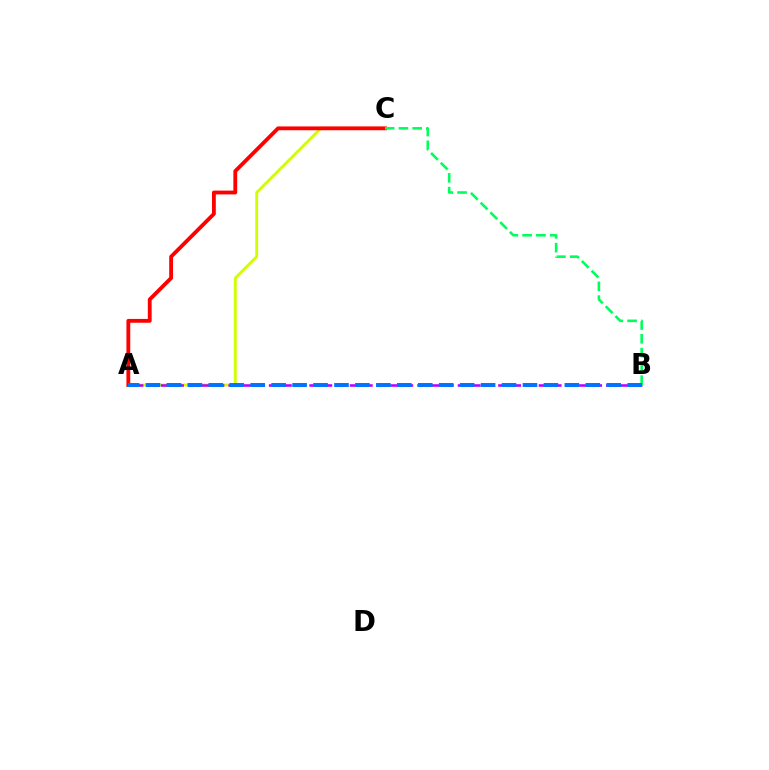{('A', 'C'): [{'color': '#d1ff00', 'line_style': 'solid', 'thickness': 2.08}, {'color': '#ff0000', 'line_style': 'solid', 'thickness': 2.76}], ('A', 'B'): [{'color': '#b900ff', 'line_style': 'dashed', 'thickness': 1.83}, {'color': '#0074ff', 'line_style': 'dashed', 'thickness': 2.85}], ('B', 'C'): [{'color': '#00ff5c', 'line_style': 'dashed', 'thickness': 1.87}]}